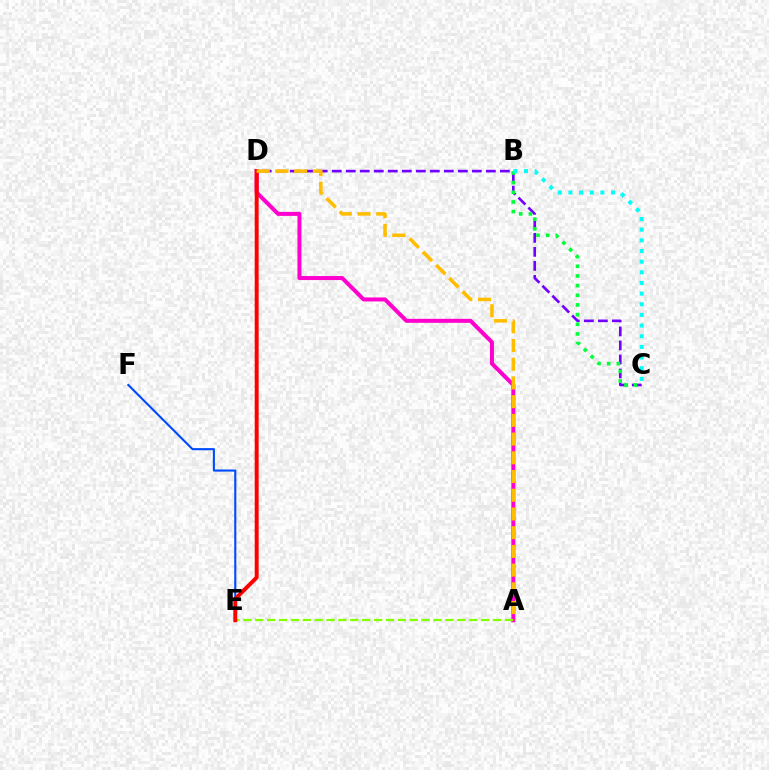{('E', 'F'): [{'color': '#004bff', 'line_style': 'solid', 'thickness': 1.52}], ('A', 'D'): [{'color': '#ff00cf', 'line_style': 'solid', 'thickness': 2.88}, {'color': '#ffbd00', 'line_style': 'dashed', 'thickness': 2.54}], ('A', 'E'): [{'color': '#84ff00', 'line_style': 'dashed', 'thickness': 1.61}], ('C', 'D'): [{'color': '#7200ff', 'line_style': 'dashed', 'thickness': 1.9}], ('D', 'E'): [{'color': '#ff0000', 'line_style': 'solid', 'thickness': 2.84}], ('B', 'C'): [{'color': '#00ff39', 'line_style': 'dotted', 'thickness': 2.63}, {'color': '#00fff6', 'line_style': 'dotted', 'thickness': 2.89}]}